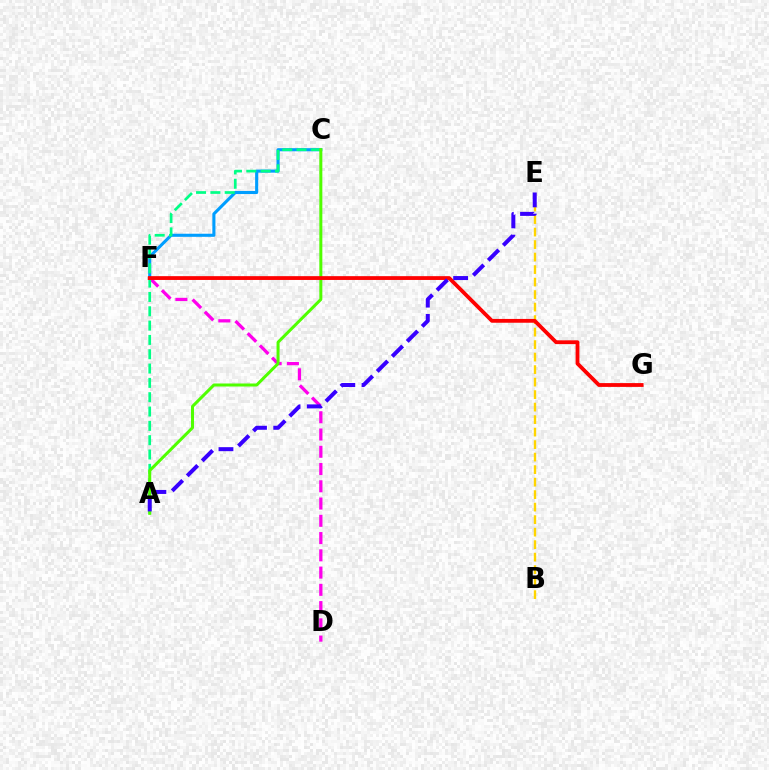{('C', 'F'): [{'color': '#009eff', 'line_style': 'solid', 'thickness': 2.22}], ('D', 'F'): [{'color': '#ff00ed', 'line_style': 'dashed', 'thickness': 2.34}], ('A', 'C'): [{'color': '#00ff86', 'line_style': 'dashed', 'thickness': 1.95}, {'color': '#4fff00', 'line_style': 'solid', 'thickness': 2.17}], ('B', 'E'): [{'color': '#ffd500', 'line_style': 'dashed', 'thickness': 1.7}], ('F', 'G'): [{'color': '#ff0000', 'line_style': 'solid', 'thickness': 2.74}], ('A', 'E'): [{'color': '#3700ff', 'line_style': 'dashed', 'thickness': 2.88}]}